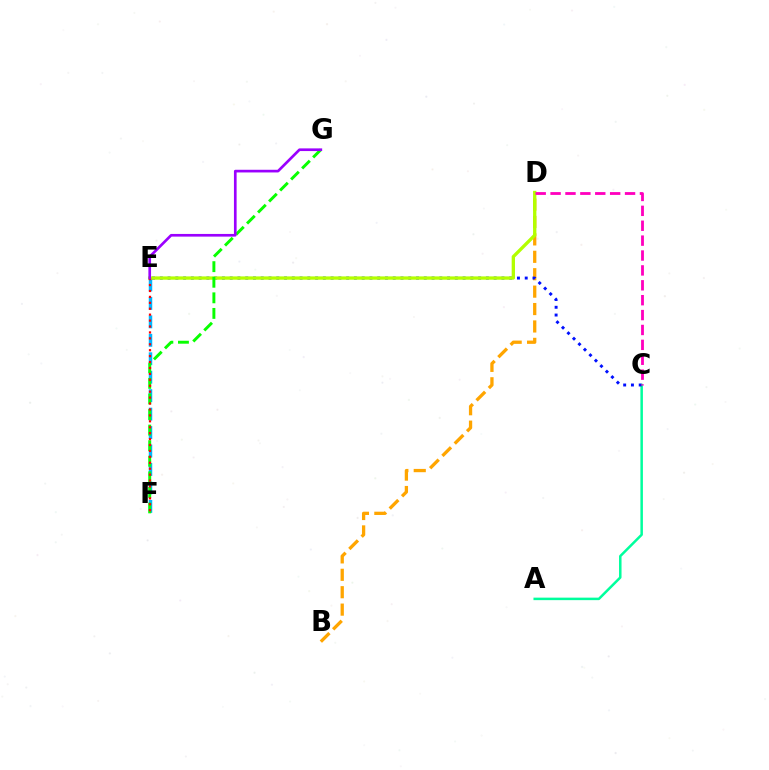{('A', 'C'): [{'color': '#00ff9d', 'line_style': 'solid', 'thickness': 1.8}], ('B', 'D'): [{'color': '#ffa500', 'line_style': 'dashed', 'thickness': 2.37}], ('E', 'F'): [{'color': '#00b5ff', 'line_style': 'dashed', 'thickness': 2.51}, {'color': '#ff0000', 'line_style': 'dotted', 'thickness': 1.61}], ('C', 'E'): [{'color': '#0010ff', 'line_style': 'dotted', 'thickness': 2.11}], ('D', 'E'): [{'color': '#b3ff00', 'line_style': 'solid', 'thickness': 2.39}], ('F', 'G'): [{'color': '#08ff00', 'line_style': 'dashed', 'thickness': 2.12}], ('C', 'D'): [{'color': '#ff00bd', 'line_style': 'dashed', 'thickness': 2.02}], ('E', 'G'): [{'color': '#9b00ff', 'line_style': 'solid', 'thickness': 1.92}]}